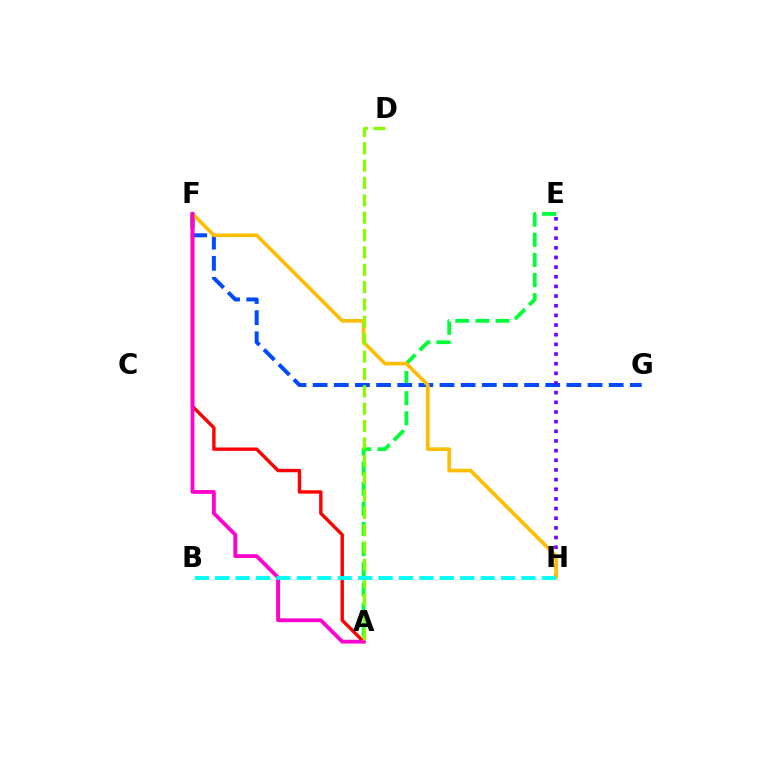{('A', 'E'): [{'color': '#00ff39', 'line_style': 'dashed', 'thickness': 2.73}], ('F', 'G'): [{'color': '#004bff', 'line_style': 'dashed', 'thickness': 2.87}], ('E', 'H'): [{'color': '#7200ff', 'line_style': 'dotted', 'thickness': 2.62}], ('A', 'F'): [{'color': '#ff0000', 'line_style': 'solid', 'thickness': 2.44}, {'color': '#ff00cf', 'line_style': 'solid', 'thickness': 2.74}], ('F', 'H'): [{'color': '#ffbd00', 'line_style': 'solid', 'thickness': 2.63}], ('A', 'D'): [{'color': '#84ff00', 'line_style': 'dashed', 'thickness': 2.36}], ('B', 'H'): [{'color': '#00fff6', 'line_style': 'dashed', 'thickness': 2.77}]}